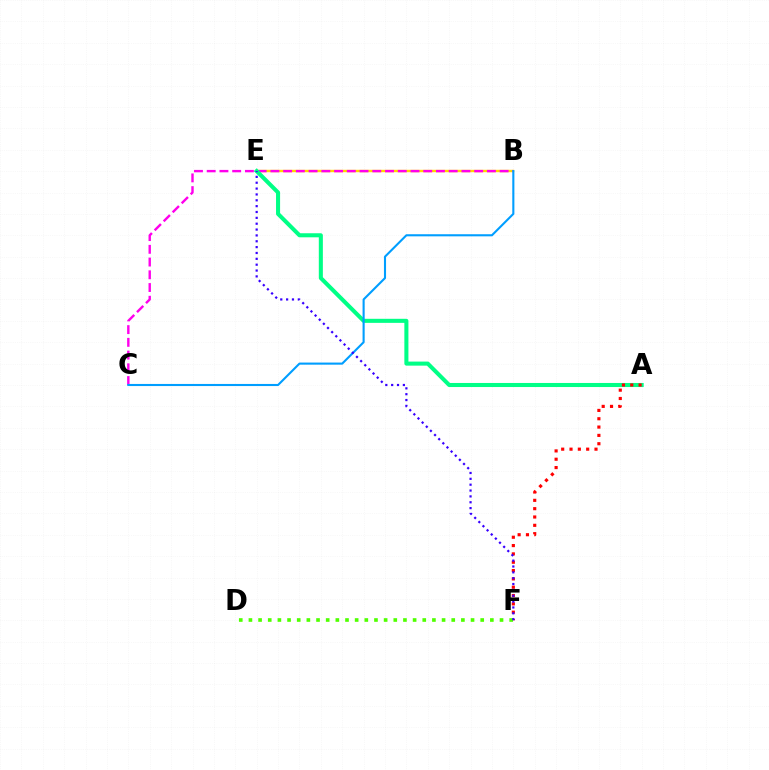{('B', 'E'): [{'color': '#ffd500', 'line_style': 'solid', 'thickness': 1.74}], ('B', 'C'): [{'color': '#ff00ed', 'line_style': 'dashed', 'thickness': 1.73}, {'color': '#009eff', 'line_style': 'solid', 'thickness': 1.51}], ('A', 'E'): [{'color': '#00ff86', 'line_style': 'solid', 'thickness': 2.92}], ('A', 'F'): [{'color': '#ff0000', 'line_style': 'dotted', 'thickness': 2.26}], ('D', 'F'): [{'color': '#4fff00', 'line_style': 'dotted', 'thickness': 2.62}], ('E', 'F'): [{'color': '#3700ff', 'line_style': 'dotted', 'thickness': 1.59}]}